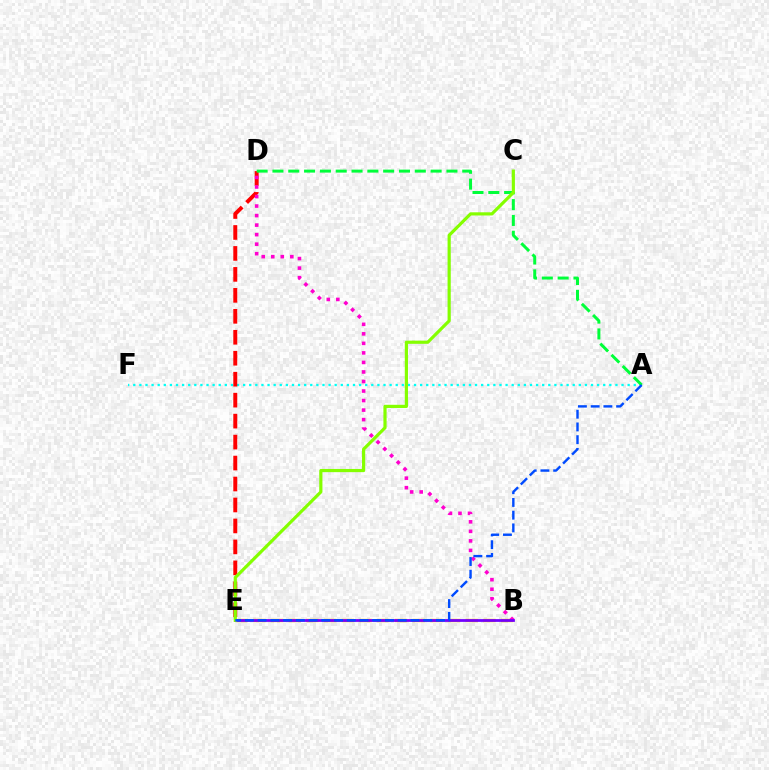{('A', 'F'): [{'color': '#00fff6', 'line_style': 'dotted', 'thickness': 1.66}], ('B', 'E'): [{'color': '#ffbd00', 'line_style': 'dashed', 'thickness': 2.4}, {'color': '#7200ff', 'line_style': 'solid', 'thickness': 1.99}], ('D', 'E'): [{'color': '#ff0000', 'line_style': 'dashed', 'thickness': 2.85}], ('B', 'D'): [{'color': '#ff00cf', 'line_style': 'dotted', 'thickness': 2.59}], ('A', 'D'): [{'color': '#00ff39', 'line_style': 'dashed', 'thickness': 2.15}], ('C', 'E'): [{'color': '#84ff00', 'line_style': 'solid', 'thickness': 2.29}], ('A', 'E'): [{'color': '#004bff', 'line_style': 'dashed', 'thickness': 1.73}]}